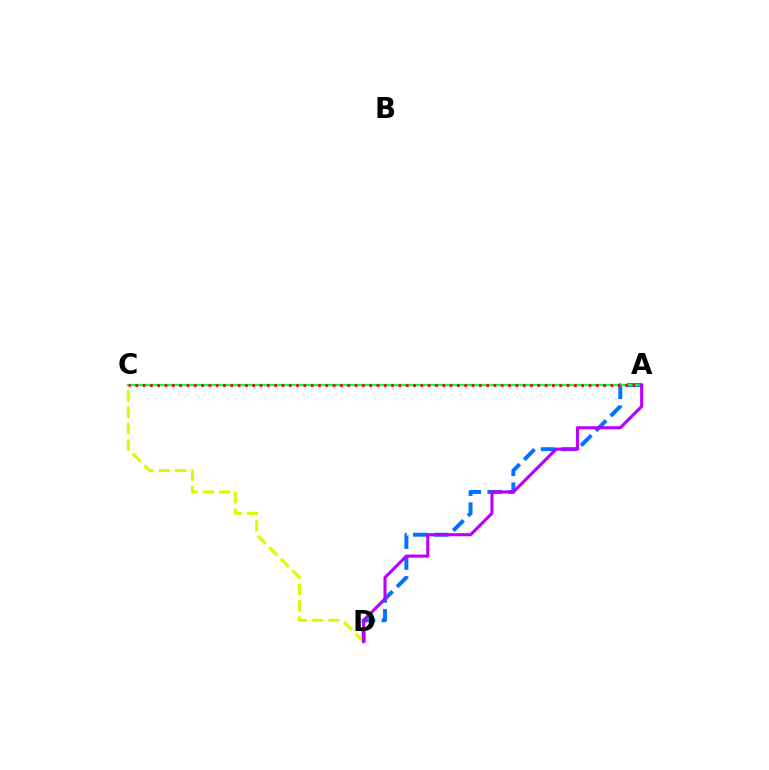{('A', 'D'): [{'color': '#0074ff', 'line_style': 'dashed', 'thickness': 2.84}, {'color': '#b900ff', 'line_style': 'solid', 'thickness': 2.23}], ('A', 'C'): [{'color': '#00ff5c', 'line_style': 'solid', 'thickness': 1.67}, {'color': '#ff0000', 'line_style': 'dotted', 'thickness': 1.99}], ('C', 'D'): [{'color': '#d1ff00', 'line_style': 'dashed', 'thickness': 2.22}]}